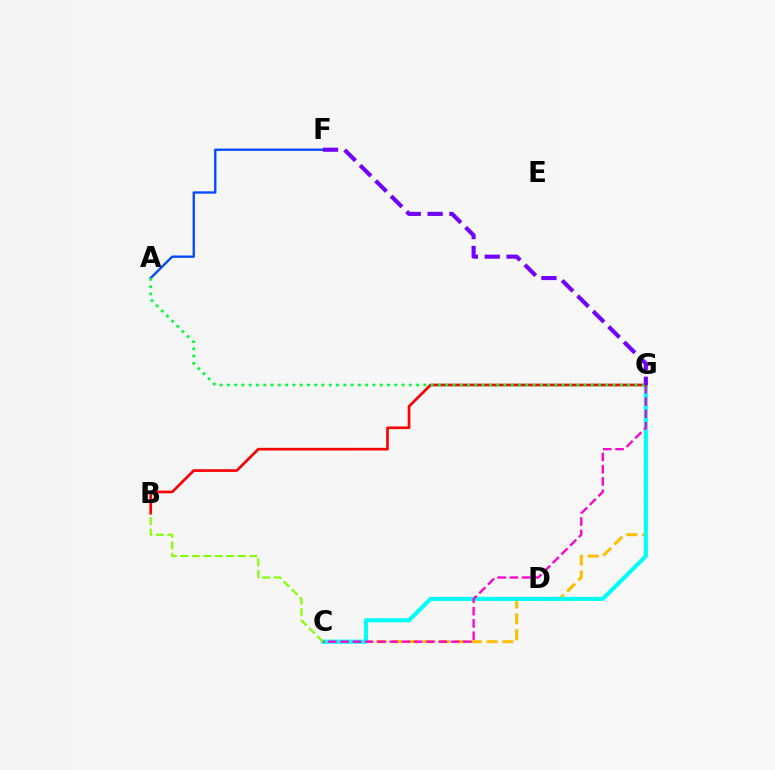{('C', 'G'): [{'color': '#ffbd00', 'line_style': 'dashed', 'thickness': 2.15}, {'color': '#00fff6', 'line_style': 'solid', 'thickness': 2.96}, {'color': '#ff00cf', 'line_style': 'dashed', 'thickness': 1.67}], ('A', 'F'): [{'color': '#004bff', 'line_style': 'solid', 'thickness': 1.68}], ('B', 'G'): [{'color': '#ff0000', 'line_style': 'solid', 'thickness': 1.92}], ('B', 'C'): [{'color': '#84ff00', 'line_style': 'dashed', 'thickness': 1.56}], ('A', 'G'): [{'color': '#00ff39', 'line_style': 'dotted', 'thickness': 1.98}], ('F', 'G'): [{'color': '#7200ff', 'line_style': 'dashed', 'thickness': 2.97}]}